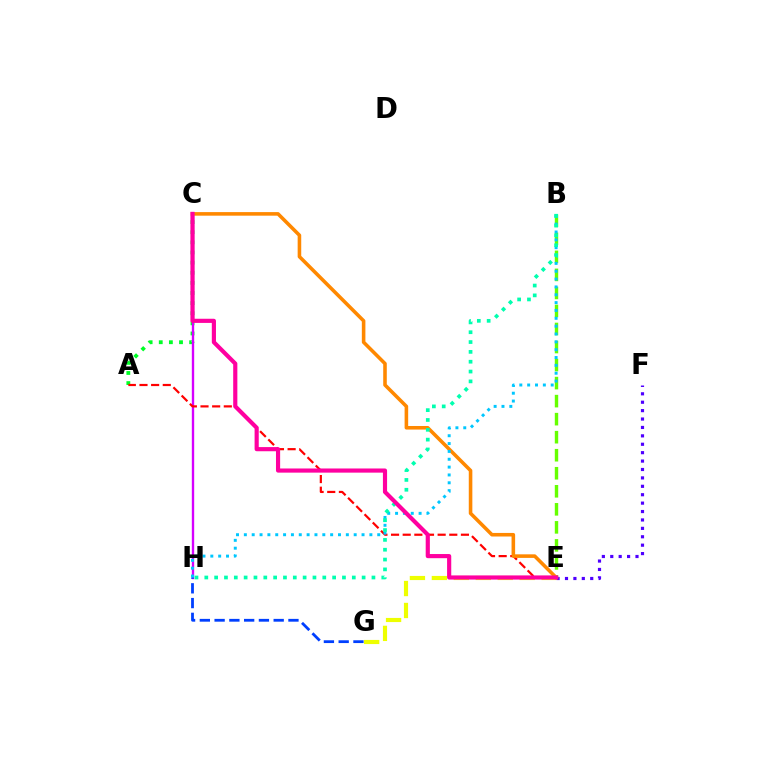{('A', 'C'): [{'color': '#00ff27', 'line_style': 'dotted', 'thickness': 2.75}], ('B', 'E'): [{'color': '#66ff00', 'line_style': 'dashed', 'thickness': 2.45}], ('C', 'H'): [{'color': '#d600ff', 'line_style': 'solid', 'thickness': 1.7}], ('E', 'G'): [{'color': '#eeff00', 'line_style': 'dashed', 'thickness': 2.98}], ('E', 'F'): [{'color': '#4f00ff', 'line_style': 'dotted', 'thickness': 2.28}], ('G', 'H'): [{'color': '#003fff', 'line_style': 'dashed', 'thickness': 2.01}], ('A', 'E'): [{'color': '#ff0000', 'line_style': 'dashed', 'thickness': 1.58}], ('C', 'E'): [{'color': '#ff8800', 'line_style': 'solid', 'thickness': 2.57}, {'color': '#ff00a0', 'line_style': 'solid', 'thickness': 2.99}], ('B', 'H'): [{'color': '#00c7ff', 'line_style': 'dotted', 'thickness': 2.13}, {'color': '#00ffaf', 'line_style': 'dotted', 'thickness': 2.67}]}